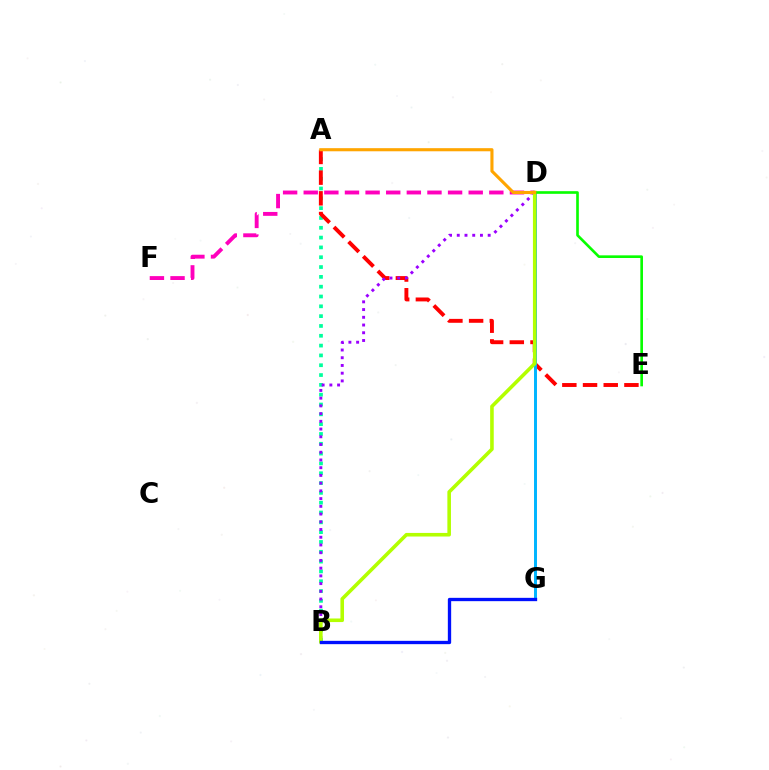{('D', 'F'): [{'color': '#ff00bd', 'line_style': 'dashed', 'thickness': 2.8}], ('A', 'B'): [{'color': '#00ff9d', 'line_style': 'dotted', 'thickness': 2.67}], ('A', 'E'): [{'color': '#ff0000', 'line_style': 'dashed', 'thickness': 2.81}], ('D', 'G'): [{'color': '#00b5ff', 'line_style': 'solid', 'thickness': 2.13}], ('B', 'D'): [{'color': '#9b00ff', 'line_style': 'dotted', 'thickness': 2.1}, {'color': '#b3ff00', 'line_style': 'solid', 'thickness': 2.58}], ('B', 'G'): [{'color': '#0010ff', 'line_style': 'solid', 'thickness': 2.39}], ('D', 'E'): [{'color': '#08ff00', 'line_style': 'solid', 'thickness': 1.9}], ('A', 'D'): [{'color': '#ffa500', 'line_style': 'solid', 'thickness': 2.24}]}